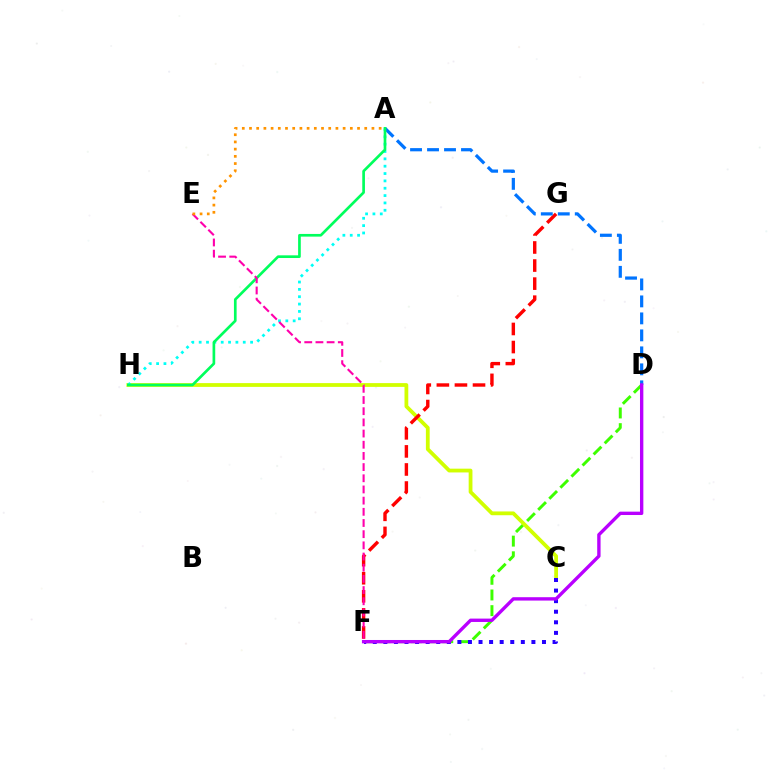{('D', 'F'): [{'color': '#3dff00', 'line_style': 'dashed', 'thickness': 2.13}, {'color': '#b900ff', 'line_style': 'solid', 'thickness': 2.42}], ('C', 'H'): [{'color': '#d1ff00', 'line_style': 'solid', 'thickness': 2.72}], ('A', 'H'): [{'color': '#00fff6', 'line_style': 'dotted', 'thickness': 2.0}, {'color': '#00ff5c', 'line_style': 'solid', 'thickness': 1.93}], ('F', 'G'): [{'color': '#ff0000', 'line_style': 'dashed', 'thickness': 2.45}], ('A', 'D'): [{'color': '#0074ff', 'line_style': 'dashed', 'thickness': 2.31}], ('E', 'F'): [{'color': '#ff00ac', 'line_style': 'dashed', 'thickness': 1.52}], ('C', 'F'): [{'color': '#2500ff', 'line_style': 'dotted', 'thickness': 2.87}], ('A', 'E'): [{'color': '#ff9400', 'line_style': 'dotted', 'thickness': 1.96}]}